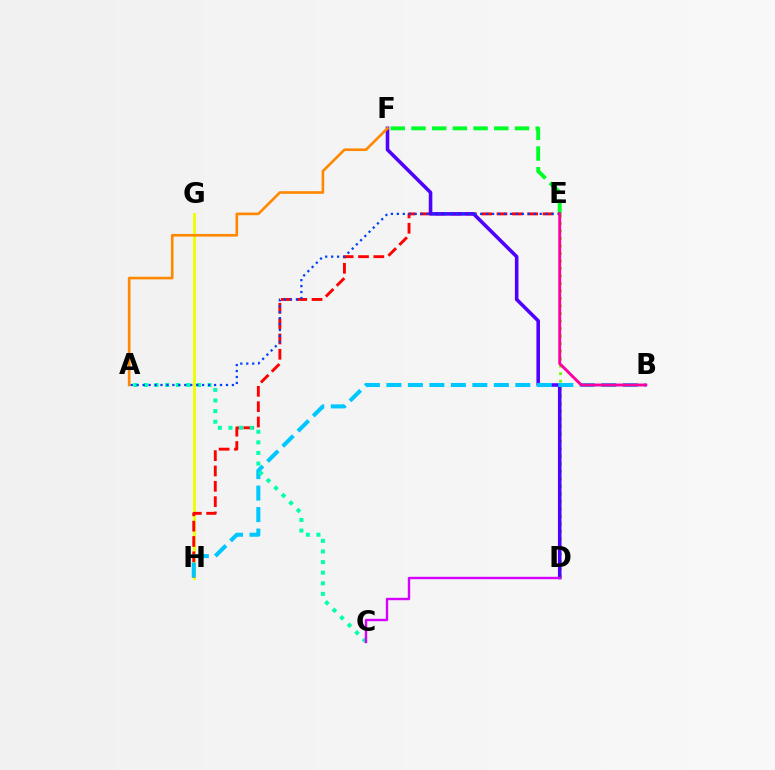{('D', 'E'): [{'color': '#66ff00', 'line_style': 'dotted', 'thickness': 2.04}], ('G', 'H'): [{'color': '#eeff00', 'line_style': 'solid', 'thickness': 2.11}], ('E', 'F'): [{'color': '#00ff27', 'line_style': 'dashed', 'thickness': 2.81}], ('E', 'H'): [{'color': '#ff0000', 'line_style': 'dashed', 'thickness': 2.08}], ('D', 'F'): [{'color': '#4f00ff', 'line_style': 'solid', 'thickness': 2.57}], ('B', 'H'): [{'color': '#00c7ff', 'line_style': 'dashed', 'thickness': 2.92}], ('A', 'C'): [{'color': '#00ffaf', 'line_style': 'dotted', 'thickness': 2.88}], ('A', 'F'): [{'color': '#ff8800', 'line_style': 'solid', 'thickness': 1.9}], ('A', 'E'): [{'color': '#003fff', 'line_style': 'dotted', 'thickness': 1.62}], ('C', 'D'): [{'color': '#d600ff', 'line_style': 'solid', 'thickness': 1.72}], ('B', 'E'): [{'color': '#ff00a0', 'line_style': 'solid', 'thickness': 2.11}]}